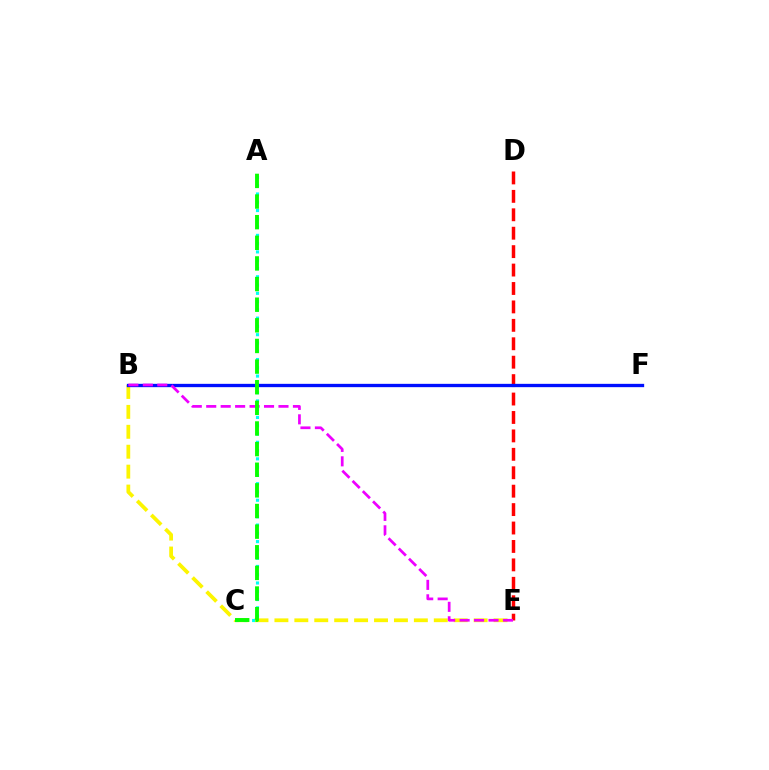{('B', 'E'): [{'color': '#fcf500', 'line_style': 'dashed', 'thickness': 2.71}, {'color': '#ee00ff', 'line_style': 'dashed', 'thickness': 1.96}], ('A', 'C'): [{'color': '#00fff6', 'line_style': 'dotted', 'thickness': 2.25}, {'color': '#08ff00', 'line_style': 'dashed', 'thickness': 2.8}], ('D', 'E'): [{'color': '#ff0000', 'line_style': 'dashed', 'thickness': 2.5}], ('B', 'F'): [{'color': '#0010ff', 'line_style': 'solid', 'thickness': 2.39}]}